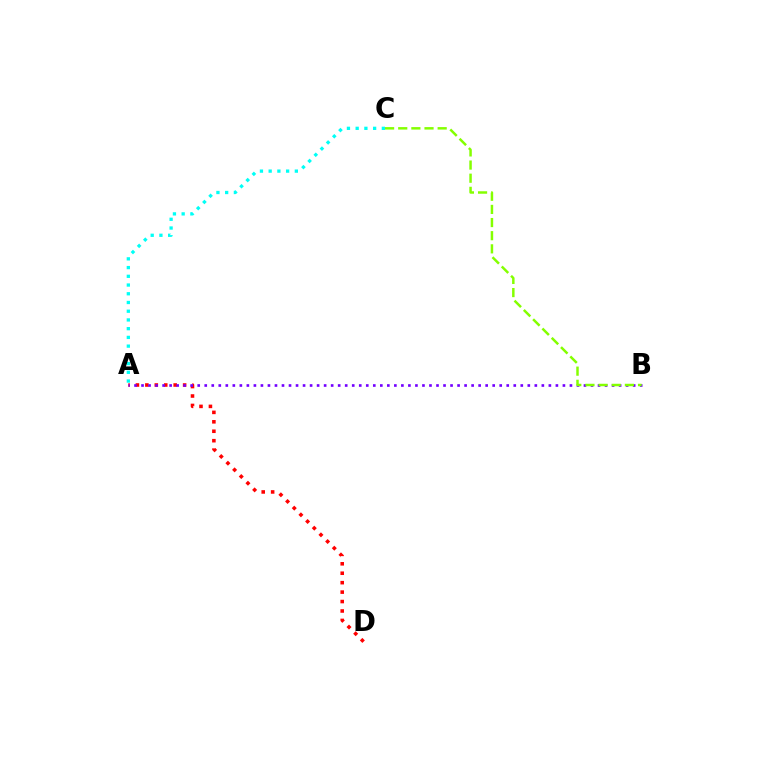{('A', 'D'): [{'color': '#ff0000', 'line_style': 'dotted', 'thickness': 2.56}], ('A', 'B'): [{'color': '#7200ff', 'line_style': 'dotted', 'thickness': 1.91}], ('B', 'C'): [{'color': '#84ff00', 'line_style': 'dashed', 'thickness': 1.79}], ('A', 'C'): [{'color': '#00fff6', 'line_style': 'dotted', 'thickness': 2.37}]}